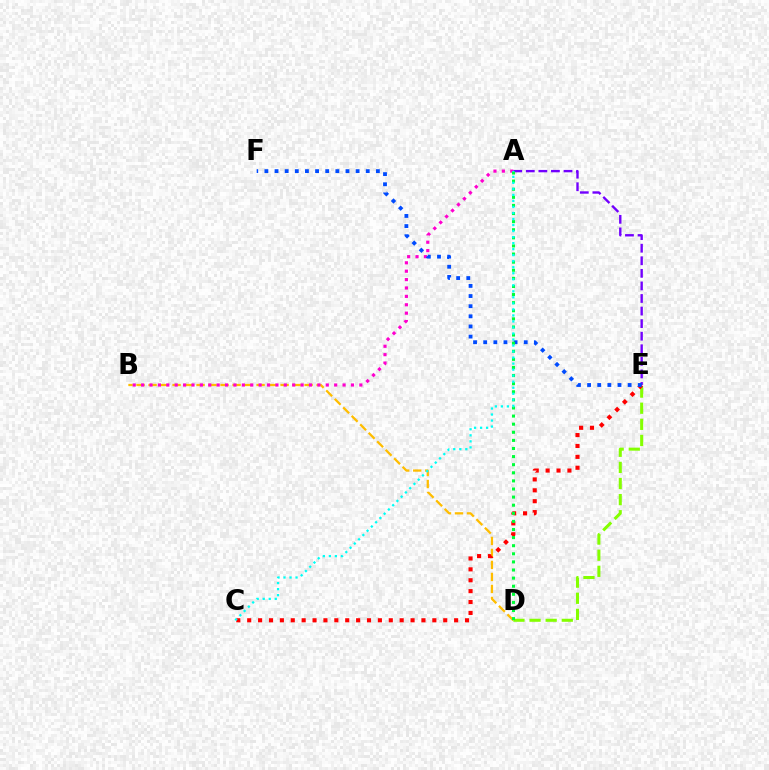{('B', 'D'): [{'color': '#ffbd00', 'line_style': 'dashed', 'thickness': 1.63}], ('D', 'E'): [{'color': '#84ff00', 'line_style': 'dashed', 'thickness': 2.19}], ('A', 'B'): [{'color': '#ff00cf', 'line_style': 'dotted', 'thickness': 2.28}], ('C', 'E'): [{'color': '#ff0000', 'line_style': 'dotted', 'thickness': 2.96}], ('A', 'E'): [{'color': '#7200ff', 'line_style': 'dashed', 'thickness': 1.71}], ('E', 'F'): [{'color': '#004bff', 'line_style': 'dotted', 'thickness': 2.75}], ('A', 'D'): [{'color': '#00ff39', 'line_style': 'dotted', 'thickness': 2.2}], ('A', 'C'): [{'color': '#00fff6', 'line_style': 'dotted', 'thickness': 1.64}]}